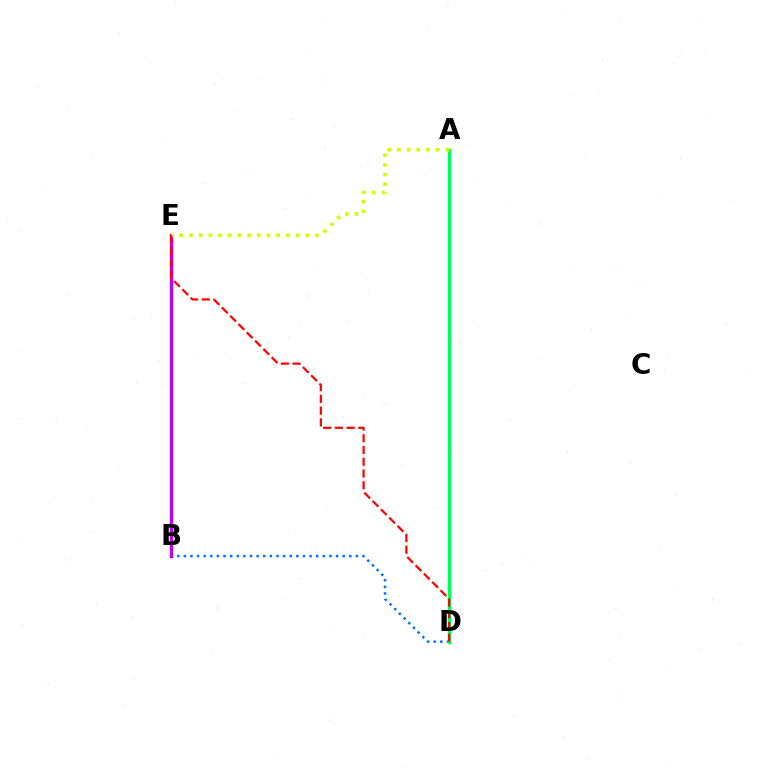{('B', 'D'): [{'color': '#0074ff', 'line_style': 'dotted', 'thickness': 1.8}], ('A', 'D'): [{'color': '#00ff5c', 'line_style': 'solid', 'thickness': 2.52}], ('B', 'E'): [{'color': '#b900ff', 'line_style': 'solid', 'thickness': 2.43}], ('A', 'E'): [{'color': '#d1ff00', 'line_style': 'dotted', 'thickness': 2.63}], ('D', 'E'): [{'color': '#ff0000', 'line_style': 'dashed', 'thickness': 1.6}]}